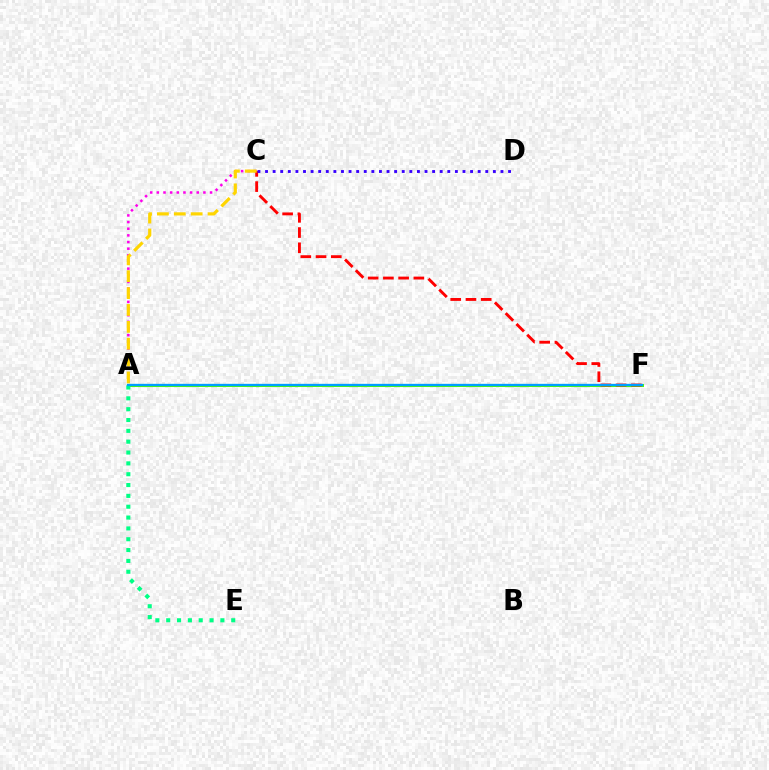{('A', 'F'): [{'color': '#4fff00', 'line_style': 'solid', 'thickness': 2.19}, {'color': '#009eff', 'line_style': 'solid', 'thickness': 1.67}], ('A', 'C'): [{'color': '#ff00ed', 'line_style': 'dotted', 'thickness': 1.81}, {'color': '#ffd500', 'line_style': 'dashed', 'thickness': 2.29}], ('A', 'E'): [{'color': '#00ff86', 'line_style': 'dotted', 'thickness': 2.94}], ('C', 'F'): [{'color': '#ff0000', 'line_style': 'dashed', 'thickness': 2.07}], ('C', 'D'): [{'color': '#3700ff', 'line_style': 'dotted', 'thickness': 2.06}]}